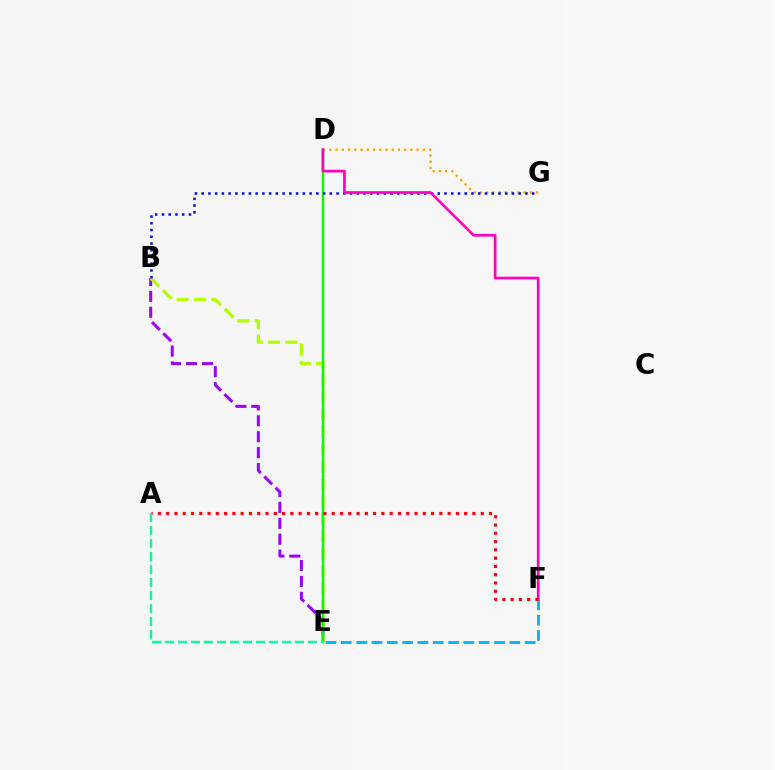{('B', 'E'): [{'color': '#9b00ff', 'line_style': 'dashed', 'thickness': 2.16}, {'color': '#b3ff00', 'line_style': 'dashed', 'thickness': 2.36}], ('D', 'G'): [{'color': '#ffa500', 'line_style': 'dotted', 'thickness': 1.69}], ('D', 'E'): [{'color': '#08ff00', 'line_style': 'solid', 'thickness': 1.75}], ('B', 'G'): [{'color': '#0010ff', 'line_style': 'dotted', 'thickness': 1.83}], ('E', 'F'): [{'color': '#00b5ff', 'line_style': 'dashed', 'thickness': 2.08}], ('D', 'F'): [{'color': '#ff00bd', 'line_style': 'solid', 'thickness': 1.94}], ('A', 'F'): [{'color': '#ff0000', 'line_style': 'dotted', 'thickness': 2.25}], ('A', 'E'): [{'color': '#00ff9d', 'line_style': 'dashed', 'thickness': 1.77}]}